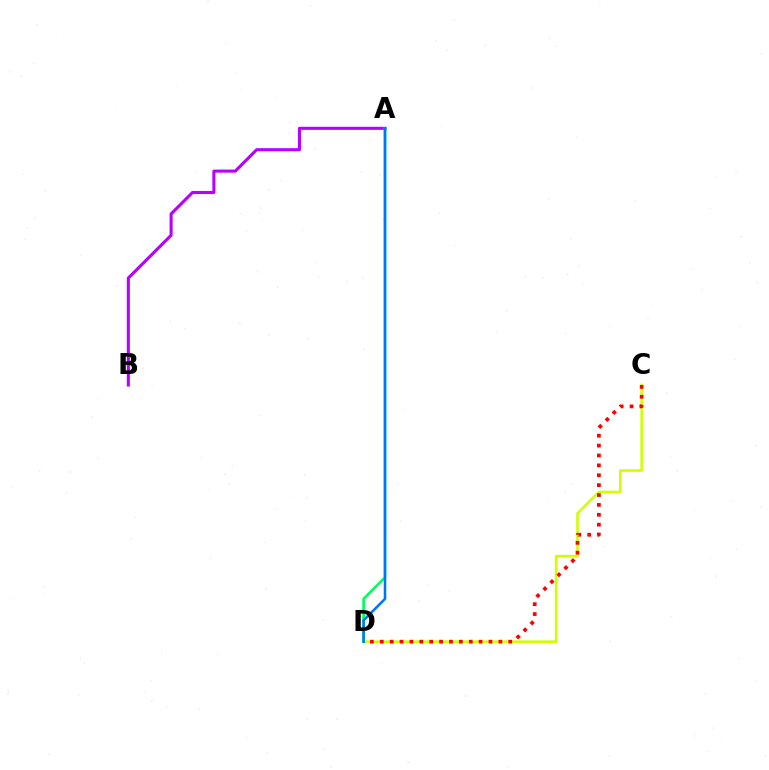{('C', 'D'): [{'color': '#d1ff00', 'line_style': 'solid', 'thickness': 1.88}, {'color': '#ff0000', 'line_style': 'dotted', 'thickness': 2.69}], ('A', 'B'): [{'color': '#b900ff', 'line_style': 'solid', 'thickness': 2.21}], ('A', 'D'): [{'color': '#00ff5c', 'line_style': 'solid', 'thickness': 1.93}, {'color': '#0074ff', 'line_style': 'solid', 'thickness': 1.83}]}